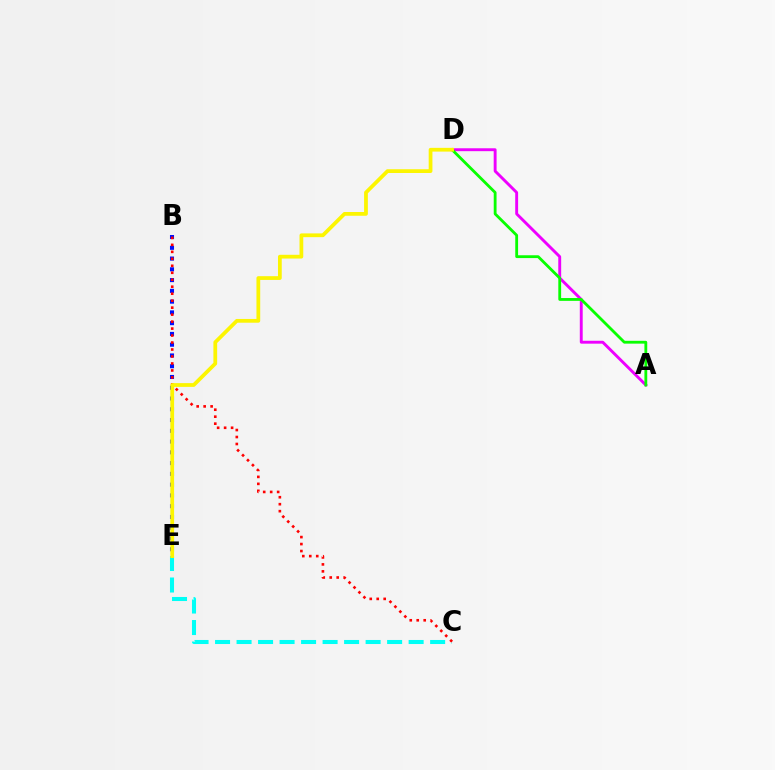{('B', 'E'): [{'color': '#0010ff', 'line_style': 'dotted', 'thickness': 2.93}], ('A', 'D'): [{'color': '#ee00ff', 'line_style': 'solid', 'thickness': 2.08}, {'color': '#08ff00', 'line_style': 'solid', 'thickness': 2.03}], ('C', 'E'): [{'color': '#00fff6', 'line_style': 'dashed', 'thickness': 2.92}], ('B', 'C'): [{'color': '#ff0000', 'line_style': 'dotted', 'thickness': 1.9}], ('D', 'E'): [{'color': '#fcf500', 'line_style': 'solid', 'thickness': 2.7}]}